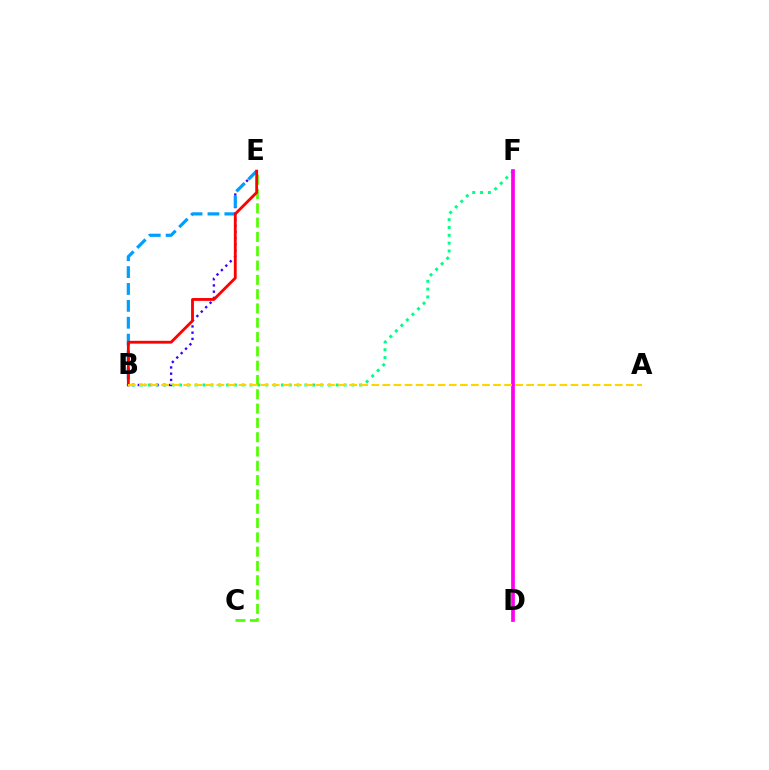{('B', 'F'): [{'color': '#00ff86', 'line_style': 'dotted', 'thickness': 2.13}], ('D', 'F'): [{'color': '#ff00ed', 'line_style': 'solid', 'thickness': 2.67}], ('C', 'E'): [{'color': '#4fff00', 'line_style': 'dashed', 'thickness': 1.94}], ('B', 'E'): [{'color': '#3700ff', 'line_style': 'dotted', 'thickness': 1.69}, {'color': '#009eff', 'line_style': 'dashed', 'thickness': 2.29}, {'color': '#ff0000', 'line_style': 'solid', 'thickness': 2.03}], ('A', 'B'): [{'color': '#ffd500', 'line_style': 'dashed', 'thickness': 1.5}]}